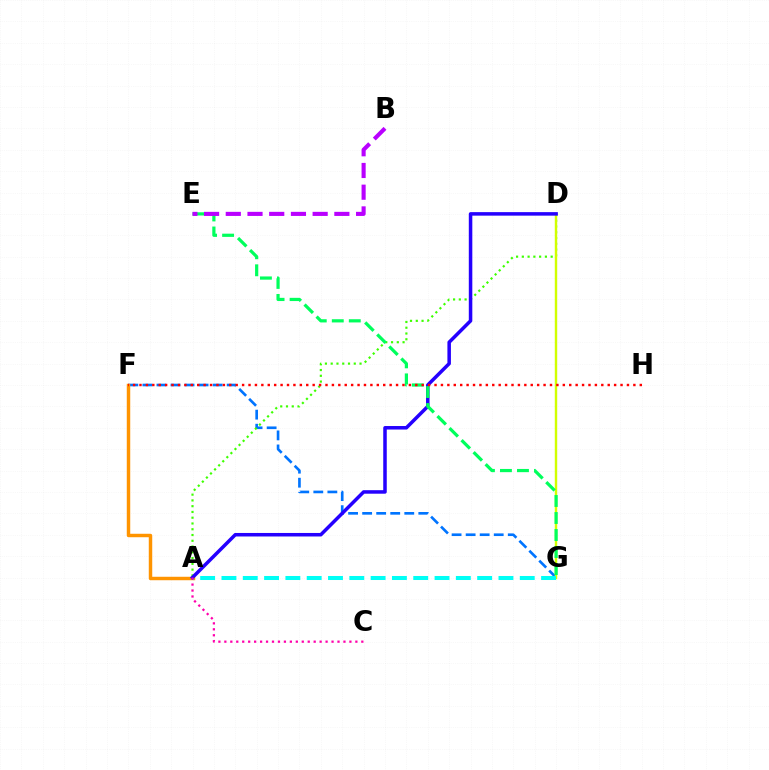{('F', 'G'): [{'color': '#0074ff', 'line_style': 'dashed', 'thickness': 1.91}], ('A', 'F'): [{'color': '#ff9400', 'line_style': 'solid', 'thickness': 2.49}], ('A', 'D'): [{'color': '#3dff00', 'line_style': 'dotted', 'thickness': 1.57}, {'color': '#2500ff', 'line_style': 'solid', 'thickness': 2.53}], ('D', 'G'): [{'color': '#d1ff00', 'line_style': 'solid', 'thickness': 1.74}], ('A', 'G'): [{'color': '#00fff6', 'line_style': 'dashed', 'thickness': 2.89}], ('A', 'C'): [{'color': '#ff00ac', 'line_style': 'dotted', 'thickness': 1.62}], ('E', 'G'): [{'color': '#00ff5c', 'line_style': 'dashed', 'thickness': 2.31}], ('F', 'H'): [{'color': '#ff0000', 'line_style': 'dotted', 'thickness': 1.74}], ('B', 'E'): [{'color': '#b900ff', 'line_style': 'dashed', 'thickness': 2.95}]}